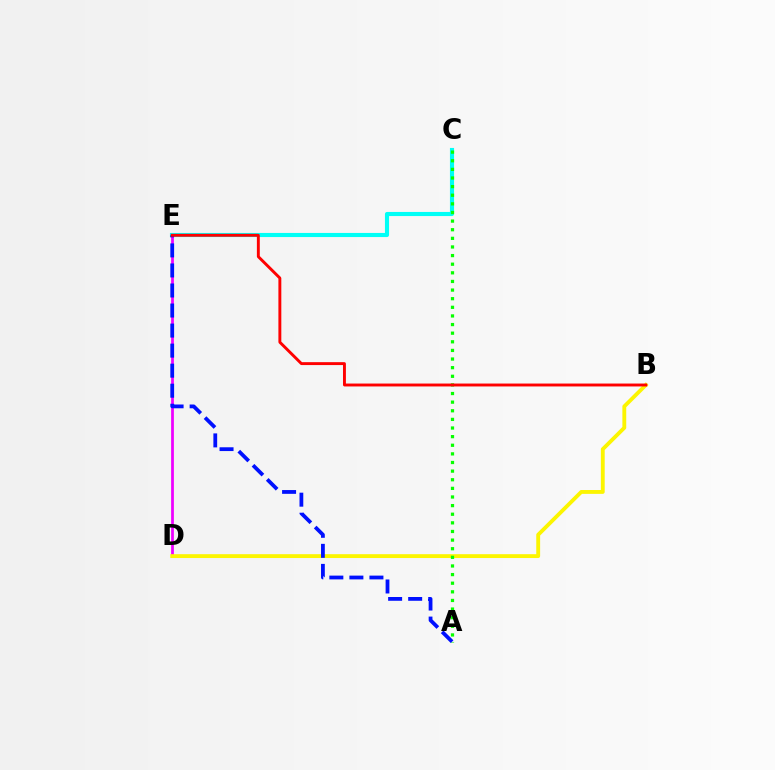{('C', 'E'): [{'color': '#00fff6', 'line_style': 'solid', 'thickness': 2.96}], ('D', 'E'): [{'color': '#ee00ff', 'line_style': 'solid', 'thickness': 1.98}], ('B', 'D'): [{'color': '#fcf500', 'line_style': 'solid', 'thickness': 2.77}], ('A', 'C'): [{'color': '#08ff00', 'line_style': 'dotted', 'thickness': 2.34}], ('A', 'E'): [{'color': '#0010ff', 'line_style': 'dashed', 'thickness': 2.72}], ('B', 'E'): [{'color': '#ff0000', 'line_style': 'solid', 'thickness': 2.09}]}